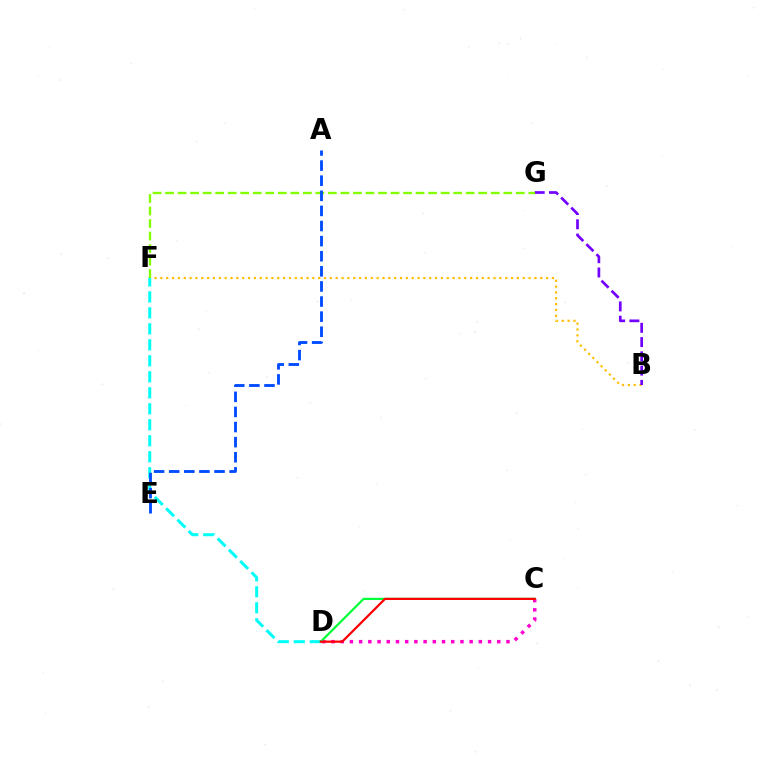{('B', 'F'): [{'color': '#ffbd00', 'line_style': 'dotted', 'thickness': 1.59}], ('B', 'G'): [{'color': '#7200ff', 'line_style': 'dashed', 'thickness': 1.94}], ('C', 'D'): [{'color': '#ff00cf', 'line_style': 'dotted', 'thickness': 2.5}, {'color': '#00ff39', 'line_style': 'solid', 'thickness': 1.58}, {'color': '#ff0000', 'line_style': 'solid', 'thickness': 1.59}], ('D', 'F'): [{'color': '#00fff6', 'line_style': 'dashed', 'thickness': 2.17}], ('F', 'G'): [{'color': '#84ff00', 'line_style': 'dashed', 'thickness': 1.7}], ('A', 'E'): [{'color': '#004bff', 'line_style': 'dashed', 'thickness': 2.05}]}